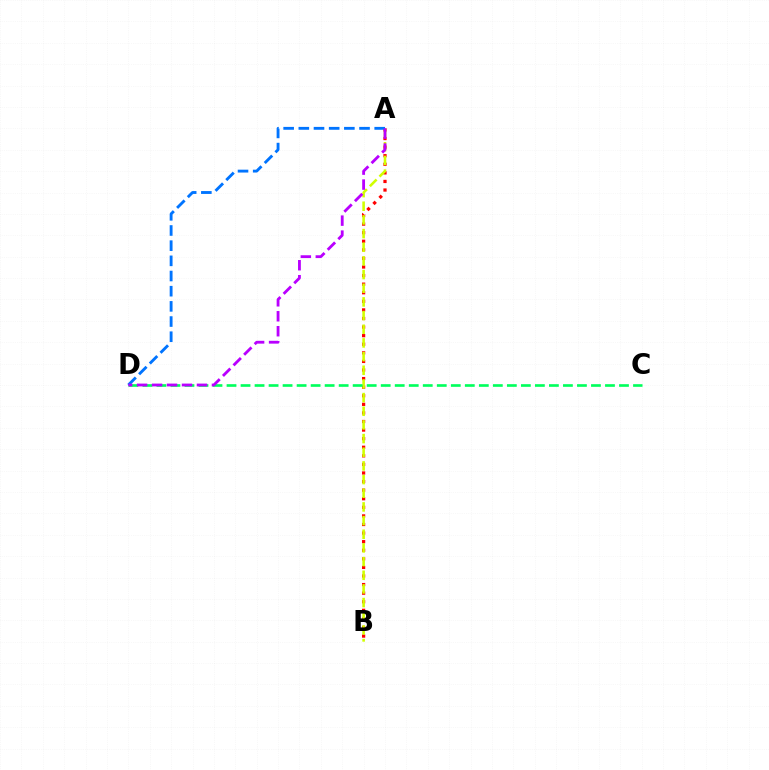{('A', 'B'): [{'color': '#ff0000', 'line_style': 'dotted', 'thickness': 2.33}, {'color': '#d1ff00', 'line_style': 'dashed', 'thickness': 1.86}], ('C', 'D'): [{'color': '#00ff5c', 'line_style': 'dashed', 'thickness': 1.9}], ('A', 'D'): [{'color': '#0074ff', 'line_style': 'dashed', 'thickness': 2.06}, {'color': '#b900ff', 'line_style': 'dashed', 'thickness': 2.03}]}